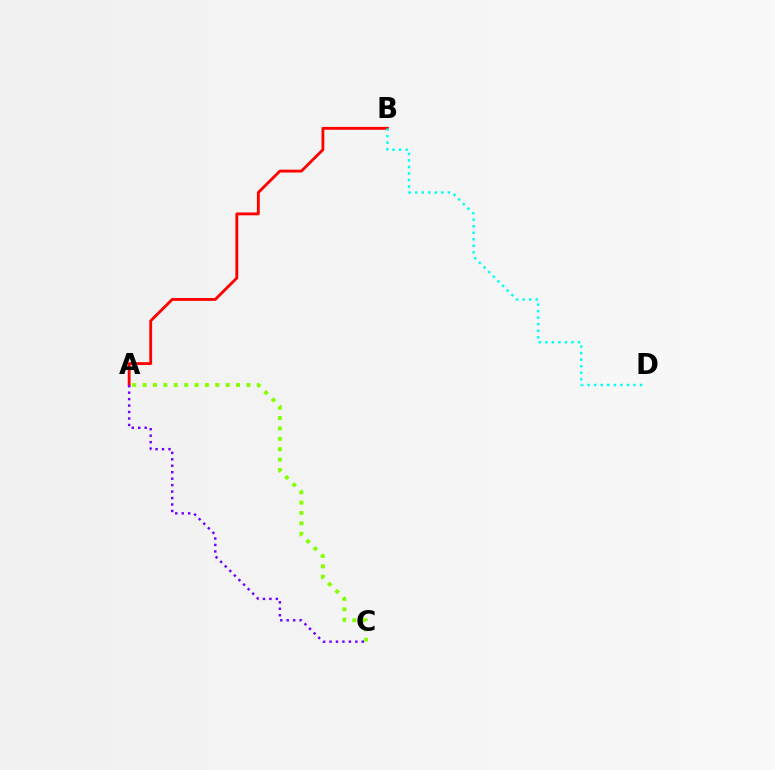{('A', 'B'): [{'color': '#ff0000', 'line_style': 'solid', 'thickness': 2.05}], ('A', 'C'): [{'color': '#7200ff', 'line_style': 'dotted', 'thickness': 1.75}, {'color': '#84ff00', 'line_style': 'dotted', 'thickness': 2.82}], ('B', 'D'): [{'color': '#00fff6', 'line_style': 'dotted', 'thickness': 1.78}]}